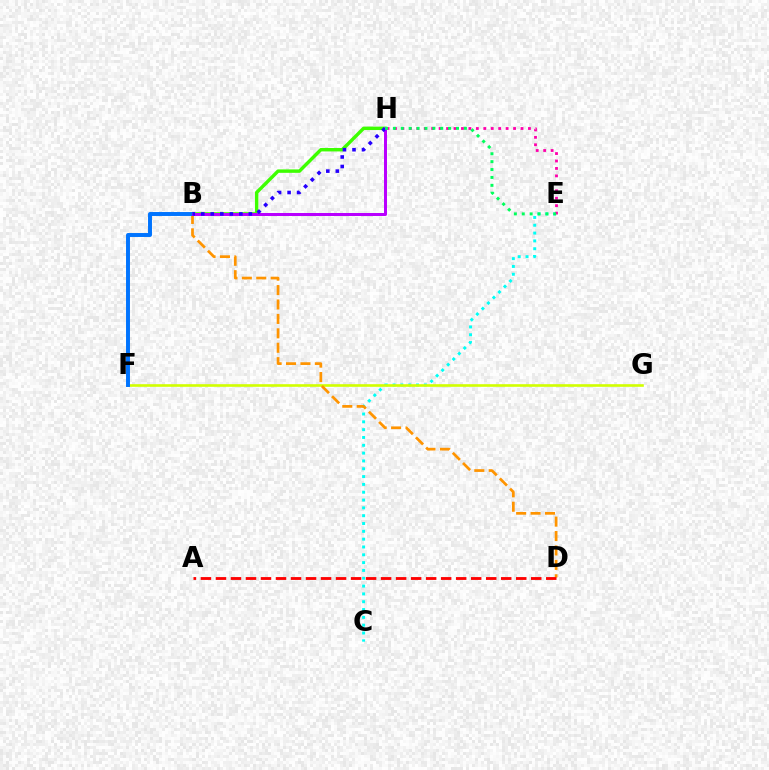{('C', 'E'): [{'color': '#00fff6', 'line_style': 'dotted', 'thickness': 2.13}], ('F', 'G'): [{'color': '#d1ff00', 'line_style': 'solid', 'thickness': 1.89}], ('E', 'H'): [{'color': '#ff00ac', 'line_style': 'dotted', 'thickness': 2.02}, {'color': '#00ff5c', 'line_style': 'dotted', 'thickness': 2.14}], ('B', 'D'): [{'color': '#ff9400', 'line_style': 'dashed', 'thickness': 1.96}], ('B', 'H'): [{'color': '#3dff00', 'line_style': 'solid', 'thickness': 2.46}, {'color': '#b900ff', 'line_style': 'solid', 'thickness': 2.16}, {'color': '#2500ff', 'line_style': 'dotted', 'thickness': 2.59}], ('B', 'F'): [{'color': '#0074ff', 'line_style': 'solid', 'thickness': 2.84}], ('A', 'D'): [{'color': '#ff0000', 'line_style': 'dashed', 'thickness': 2.04}]}